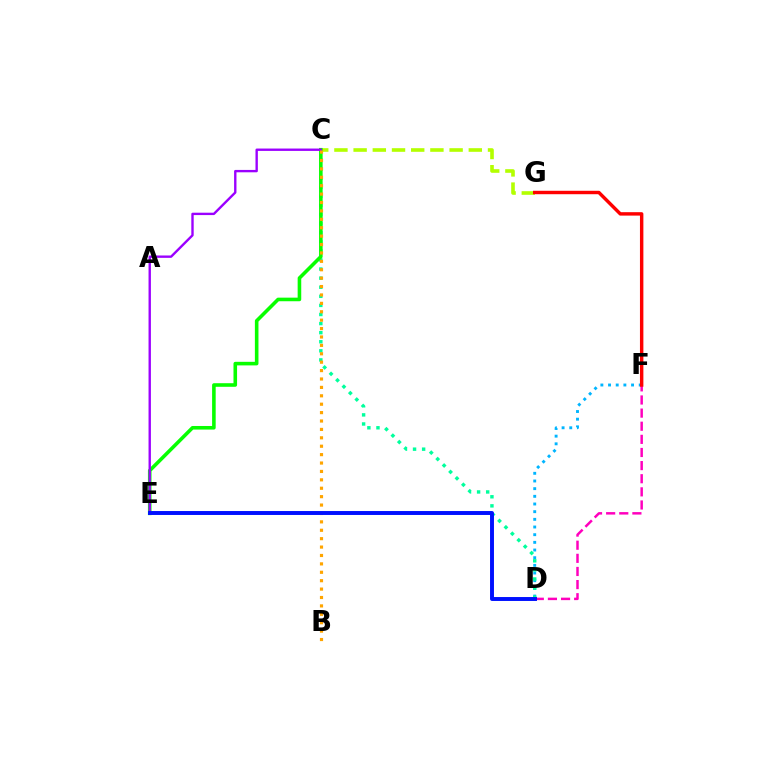{('D', 'F'): [{'color': '#00b5ff', 'line_style': 'dotted', 'thickness': 2.08}, {'color': '#ff00bd', 'line_style': 'dashed', 'thickness': 1.78}], ('C', 'D'): [{'color': '#00ff9d', 'line_style': 'dotted', 'thickness': 2.47}], ('C', 'G'): [{'color': '#b3ff00', 'line_style': 'dashed', 'thickness': 2.61}], ('C', 'E'): [{'color': '#08ff00', 'line_style': 'solid', 'thickness': 2.58}, {'color': '#9b00ff', 'line_style': 'solid', 'thickness': 1.71}], ('B', 'C'): [{'color': '#ffa500', 'line_style': 'dotted', 'thickness': 2.28}], ('F', 'G'): [{'color': '#ff0000', 'line_style': 'solid', 'thickness': 2.47}], ('D', 'E'): [{'color': '#0010ff', 'line_style': 'solid', 'thickness': 2.83}]}